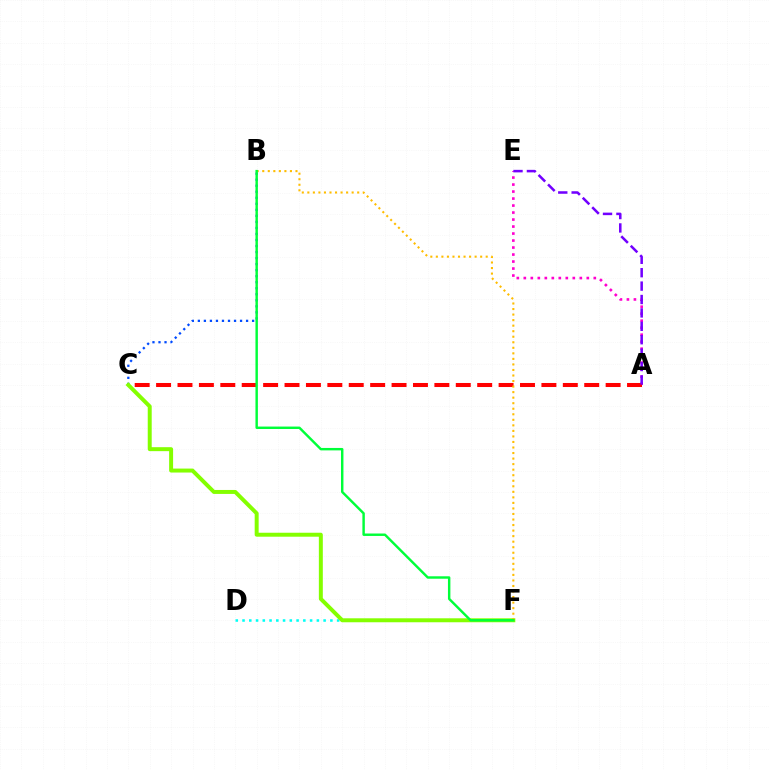{('D', 'F'): [{'color': '#00fff6', 'line_style': 'dotted', 'thickness': 1.84}], ('A', 'E'): [{'color': '#ff00cf', 'line_style': 'dotted', 'thickness': 1.9}, {'color': '#7200ff', 'line_style': 'dashed', 'thickness': 1.82}], ('B', 'C'): [{'color': '#004bff', 'line_style': 'dotted', 'thickness': 1.64}], ('A', 'C'): [{'color': '#ff0000', 'line_style': 'dashed', 'thickness': 2.91}], ('C', 'F'): [{'color': '#84ff00', 'line_style': 'solid', 'thickness': 2.85}], ('B', 'F'): [{'color': '#ffbd00', 'line_style': 'dotted', 'thickness': 1.5}, {'color': '#00ff39', 'line_style': 'solid', 'thickness': 1.75}]}